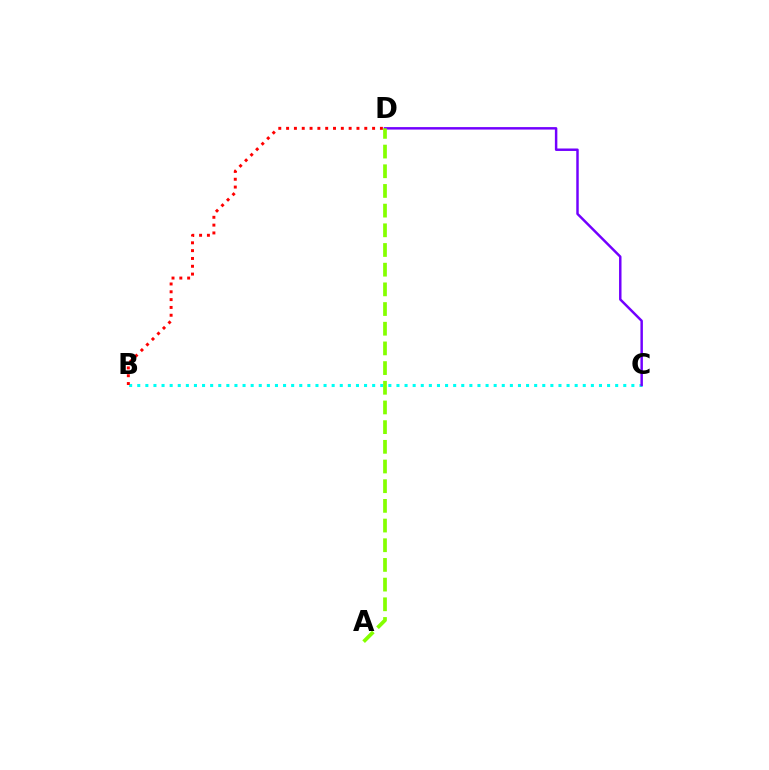{('B', 'C'): [{'color': '#00fff6', 'line_style': 'dotted', 'thickness': 2.2}], ('B', 'D'): [{'color': '#ff0000', 'line_style': 'dotted', 'thickness': 2.12}], ('C', 'D'): [{'color': '#7200ff', 'line_style': 'solid', 'thickness': 1.77}], ('A', 'D'): [{'color': '#84ff00', 'line_style': 'dashed', 'thickness': 2.67}]}